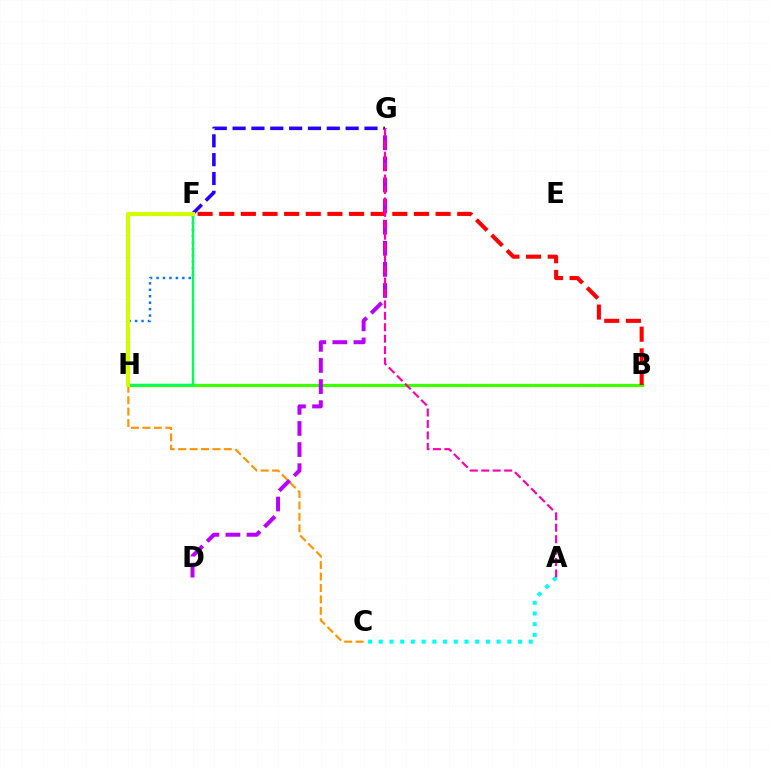{('F', 'H'): [{'color': '#0074ff', 'line_style': 'dotted', 'thickness': 1.75}, {'color': '#00ff5c', 'line_style': 'solid', 'thickness': 1.72}, {'color': '#d1ff00', 'line_style': 'solid', 'thickness': 2.97}], ('C', 'H'): [{'color': '#ff9400', 'line_style': 'dashed', 'thickness': 1.55}], ('B', 'H'): [{'color': '#3dff00', 'line_style': 'solid', 'thickness': 2.31}], ('B', 'F'): [{'color': '#ff0000', 'line_style': 'dashed', 'thickness': 2.94}], ('A', 'C'): [{'color': '#00fff6', 'line_style': 'dotted', 'thickness': 2.91}], ('D', 'G'): [{'color': '#b900ff', 'line_style': 'dashed', 'thickness': 2.87}], ('F', 'G'): [{'color': '#2500ff', 'line_style': 'dashed', 'thickness': 2.56}], ('A', 'G'): [{'color': '#ff00ac', 'line_style': 'dashed', 'thickness': 1.55}]}